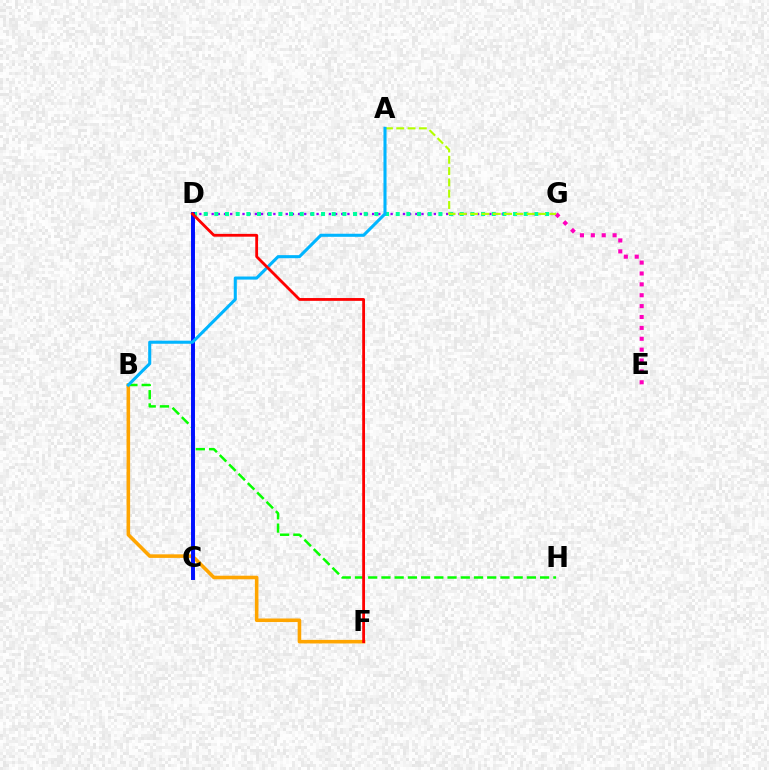{('B', 'H'): [{'color': '#08ff00', 'line_style': 'dashed', 'thickness': 1.8}], ('B', 'F'): [{'color': '#ffa500', 'line_style': 'solid', 'thickness': 2.57}], ('D', 'G'): [{'color': '#9b00ff', 'line_style': 'dotted', 'thickness': 1.68}, {'color': '#00ff9d', 'line_style': 'dotted', 'thickness': 2.9}], ('E', 'G'): [{'color': '#ff00bd', 'line_style': 'dotted', 'thickness': 2.96}], ('A', 'G'): [{'color': '#b3ff00', 'line_style': 'dashed', 'thickness': 1.54}], ('C', 'D'): [{'color': '#0010ff', 'line_style': 'solid', 'thickness': 2.84}], ('A', 'B'): [{'color': '#00b5ff', 'line_style': 'solid', 'thickness': 2.21}], ('D', 'F'): [{'color': '#ff0000', 'line_style': 'solid', 'thickness': 2.02}]}